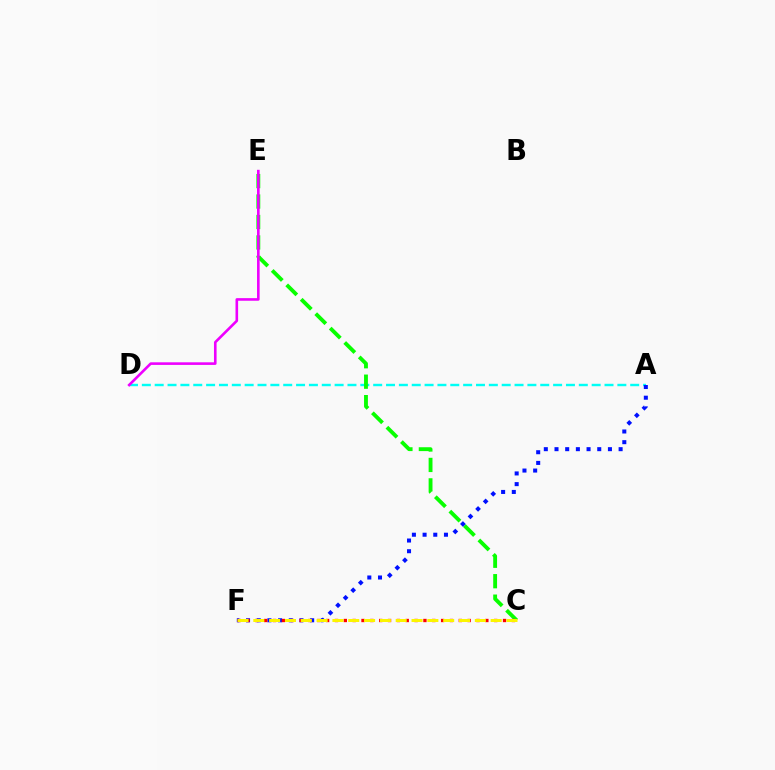{('A', 'D'): [{'color': '#00fff6', 'line_style': 'dashed', 'thickness': 1.75}], ('C', 'E'): [{'color': '#08ff00', 'line_style': 'dashed', 'thickness': 2.78}], ('A', 'F'): [{'color': '#0010ff', 'line_style': 'dotted', 'thickness': 2.9}], ('D', 'E'): [{'color': '#ee00ff', 'line_style': 'solid', 'thickness': 1.88}], ('C', 'F'): [{'color': '#ff0000', 'line_style': 'dotted', 'thickness': 2.4}, {'color': '#fcf500', 'line_style': 'dashed', 'thickness': 2.15}]}